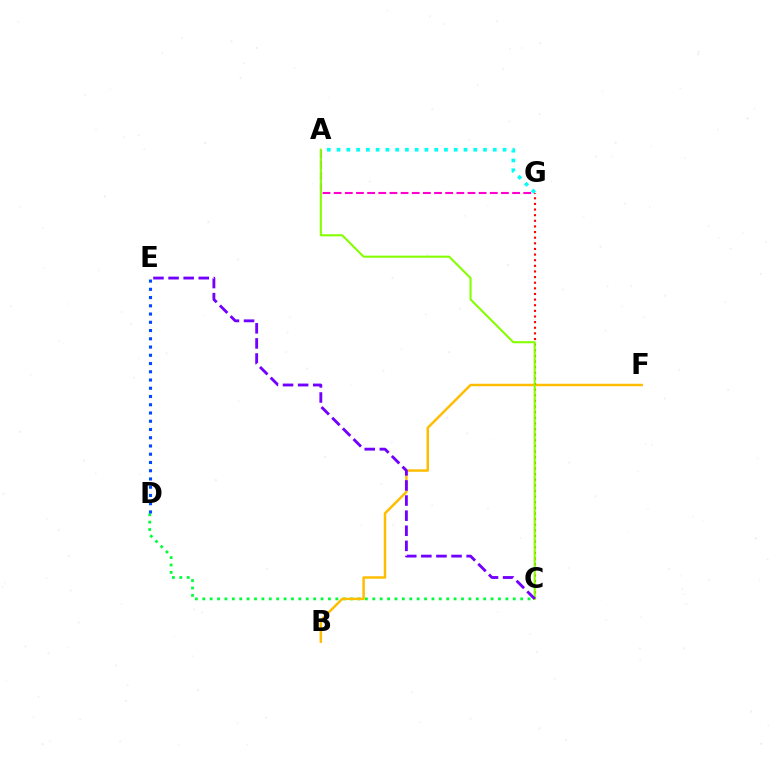{('C', 'D'): [{'color': '#00ff39', 'line_style': 'dotted', 'thickness': 2.01}], ('B', 'F'): [{'color': '#ffbd00', 'line_style': 'solid', 'thickness': 1.78}], ('A', 'G'): [{'color': '#ff00cf', 'line_style': 'dashed', 'thickness': 1.52}, {'color': '#00fff6', 'line_style': 'dotted', 'thickness': 2.65}], ('C', 'G'): [{'color': '#ff0000', 'line_style': 'dotted', 'thickness': 1.53}], ('A', 'C'): [{'color': '#84ff00', 'line_style': 'solid', 'thickness': 1.5}], ('D', 'E'): [{'color': '#004bff', 'line_style': 'dotted', 'thickness': 2.24}], ('C', 'E'): [{'color': '#7200ff', 'line_style': 'dashed', 'thickness': 2.05}]}